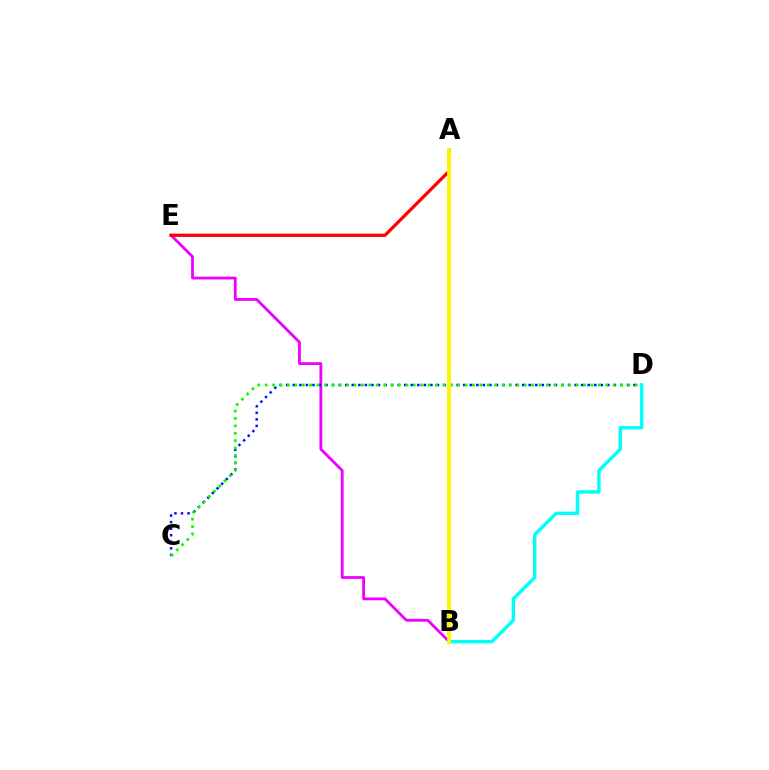{('B', 'E'): [{'color': '#ee00ff', 'line_style': 'solid', 'thickness': 2.01}], ('C', 'D'): [{'color': '#0010ff', 'line_style': 'dotted', 'thickness': 1.78}, {'color': '#08ff00', 'line_style': 'dotted', 'thickness': 2.01}], ('A', 'E'): [{'color': '#ff0000', 'line_style': 'solid', 'thickness': 2.34}], ('B', 'D'): [{'color': '#00fff6', 'line_style': 'solid', 'thickness': 2.46}], ('A', 'B'): [{'color': '#fcf500', 'line_style': 'solid', 'thickness': 2.79}]}